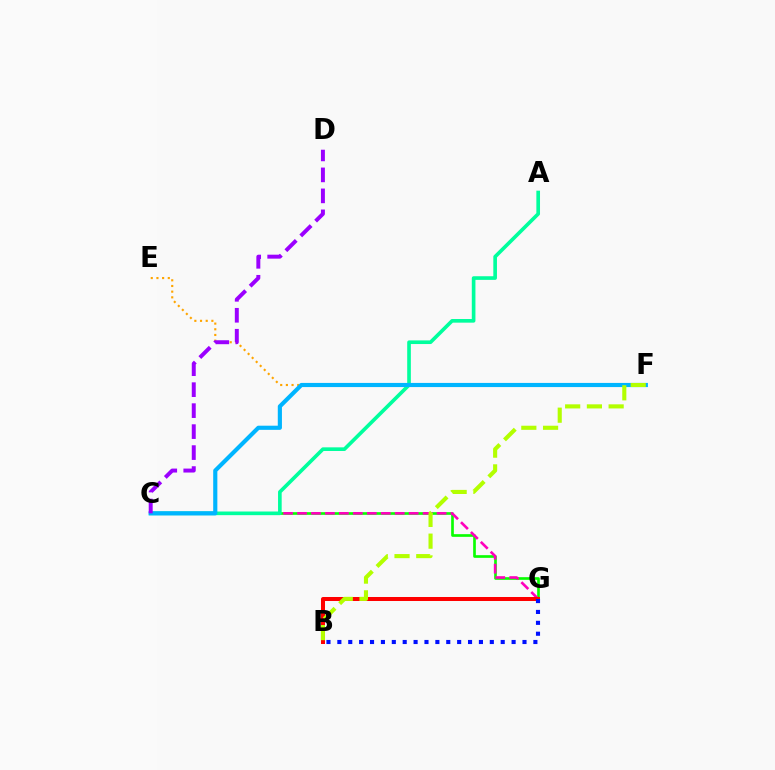{('C', 'G'): [{'color': '#08ff00', 'line_style': 'solid', 'thickness': 1.92}, {'color': '#ff00bd', 'line_style': 'dashed', 'thickness': 1.9}], ('E', 'F'): [{'color': '#ffa500', 'line_style': 'dotted', 'thickness': 1.54}], ('A', 'C'): [{'color': '#00ff9d', 'line_style': 'solid', 'thickness': 2.62}], ('B', 'G'): [{'color': '#ff0000', 'line_style': 'solid', 'thickness': 2.89}, {'color': '#0010ff', 'line_style': 'dotted', 'thickness': 2.96}], ('C', 'F'): [{'color': '#00b5ff', 'line_style': 'solid', 'thickness': 2.99}], ('B', 'F'): [{'color': '#b3ff00', 'line_style': 'dashed', 'thickness': 2.95}], ('C', 'D'): [{'color': '#9b00ff', 'line_style': 'dashed', 'thickness': 2.85}]}